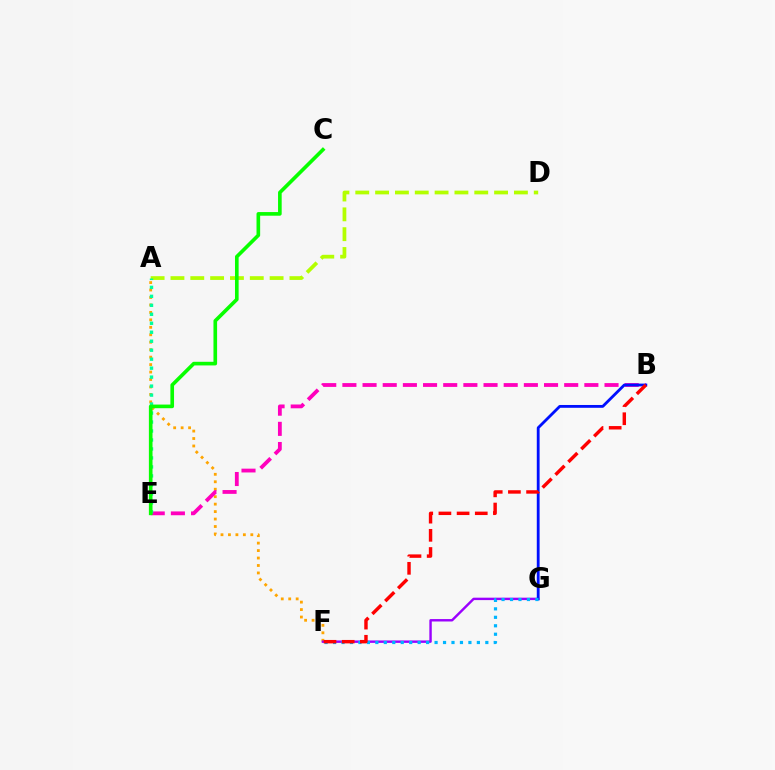{('A', 'F'): [{'color': '#ffa500', 'line_style': 'dotted', 'thickness': 2.03}], ('B', 'E'): [{'color': '#ff00bd', 'line_style': 'dashed', 'thickness': 2.74}], ('A', 'D'): [{'color': '#b3ff00', 'line_style': 'dashed', 'thickness': 2.69}], ('F', 'G'): [{'color': '#9b00ff', 'line_style': 'solid', 'thickness': 1.74}, {'color': '#00b5ff', 'line_style': 'dotted', 'thickness': 2.3}], ('A', 'E'): [{'color': '#00ff9d', 'line_style': 'dotted', 'thickness': 2.44}], ('B', 'G'): [{'color': '#0010ff', 'line_style': 'solid', 'thickness': 2.03}], ('C', 'E'): [{'color': '#08ff00', 'line_style': 'solid', 'thickness': 2.62}], ('B', 'F'): [{'color': '#ff0000', 'line_style': 'dashed', 'thickness': 2.47}]}